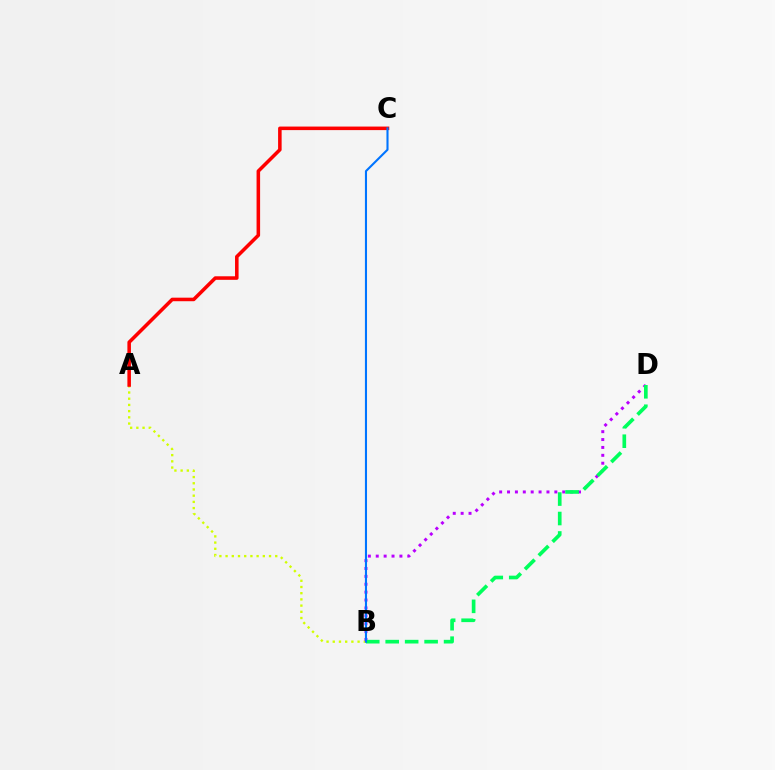{('A', 'B'): [{'color': '#d1ff00', 'line_style': 'dotted', 'thickness': 1.69}], ('A', 'C'): [{'color': '#ff0000', 'line_style': 'solid', 'thickness': 2.55}], ('B', 'D'): [{'color': '#b900ff', 'line_style': 'dotted', 'thickness': 2.14}, {'color': '#00ff5c', 'line_style': 'dashed', 'thickness': 2.64}], ('B', 'C'): [{'color': '#0074ff', 'line_style': 'solid', 'thickness': 1.51}]}